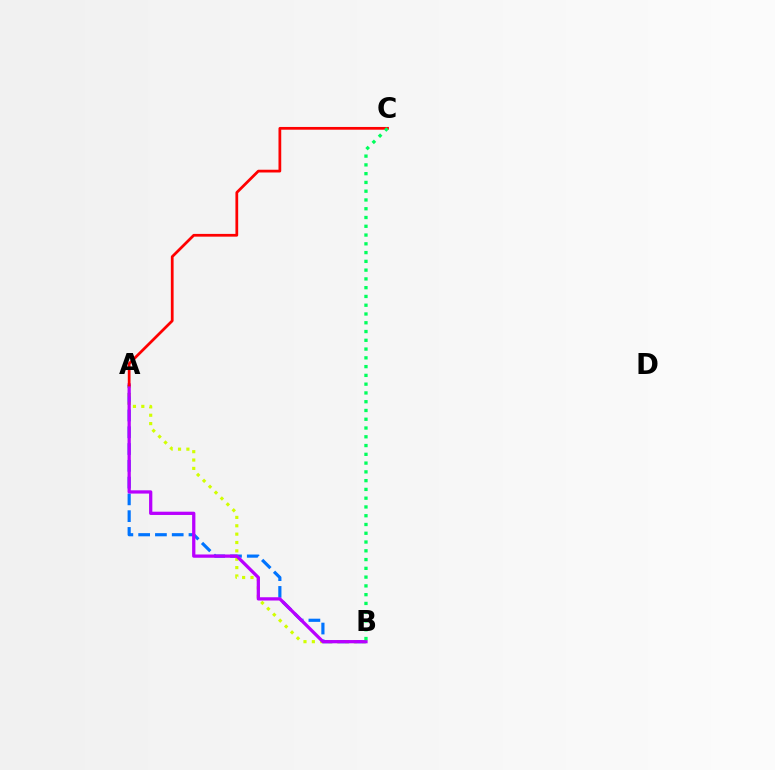{('A', 'B'): [{'color': '#0074ff', 'line_style': 'dashed', 'thickness': 2.28}, {'color': '#d1ff00', 'line_style': 'dotted', 'thickness': 2.27}, {'color': '#b900ff', 'line_style': 'solid', 'thickness': 2.35}], ('A', 'C'): [{'color': '#ff0000', 'line_style': 'solid', 'thickness': 1.98}], ('B', 'C'): [{'color': '#00ff5c', 'line_style': 'dotted', 'thickness': 2.38}]}